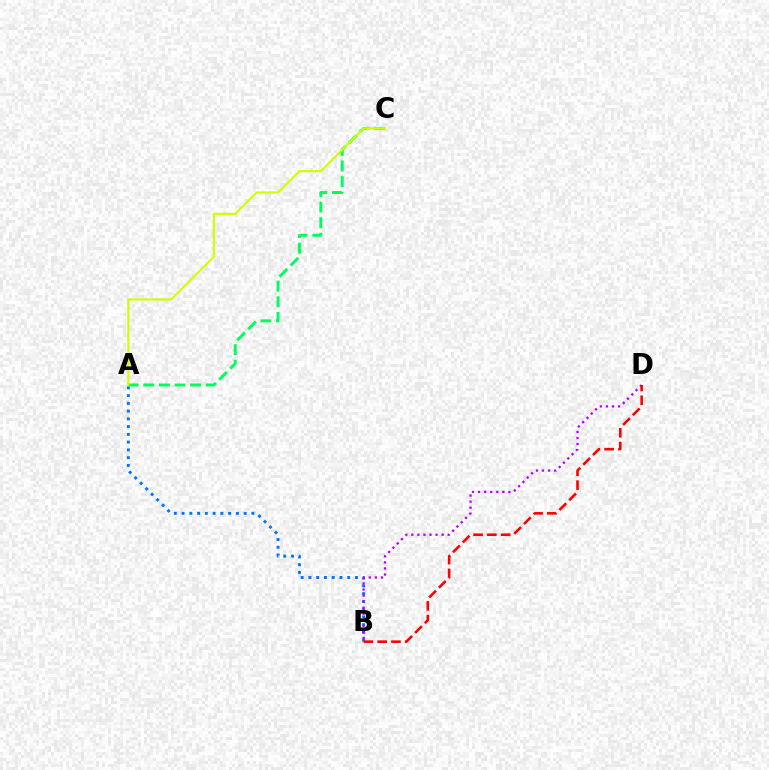{('A', 'B'): [{'color': '#0074ff', 'line_style': 'dotted', 'thickness': 2.11}], ('B', 'D'): [{'color': '#b900ff', 'line_style': 'dotted', 'thickness': 1.65}, {'color': '#ff0000', 'line_style': 'dashed', 'thickness': 1.87}], ('A', 'C'): [{'color': '#00ff5c', 'line_style': 'dashed', 'thickness': 2.12}, {'color': '#d1ff00', 'line_style': 'solid', 'thickness': 1.54}]}